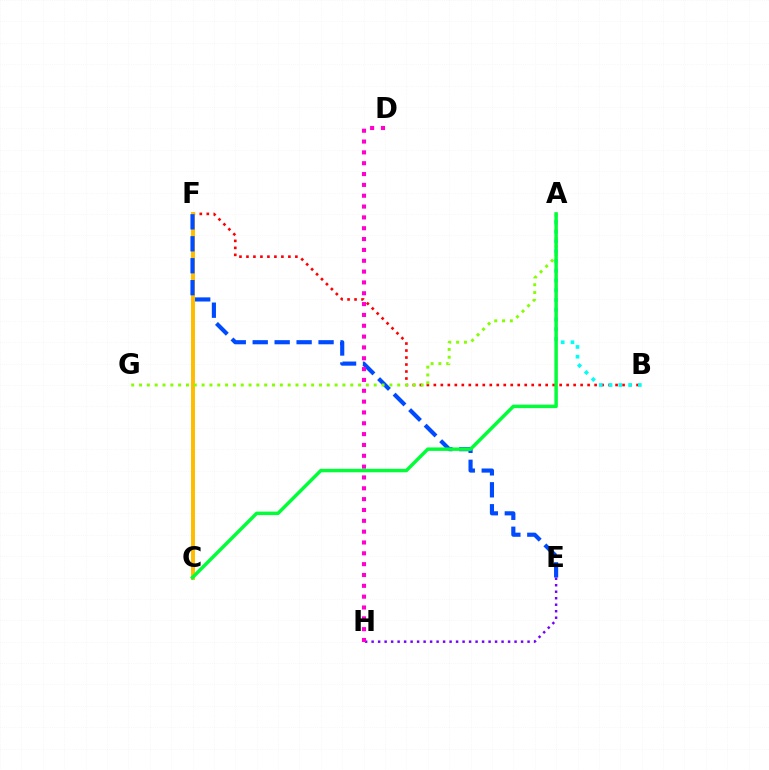{('B', 'F'): [{'color': '#ff0000', 'line_style': 'dotted', 'thickness': 1.9}], ('A', 'B'): [{'color': '#00fff6', 'line_style': 'dotted', 'thickness': 2.65}], ('C', 'F'): [{'color': '#ffbd00', 'line_style': 'solid', 'thickness': 2.84}], ('E', 'F'): [{'color': '#004bff', 'line_style': 'dashed', 'thickness': 2.98}], ('A', 'G'): [{'color': '#84ff00', 'line_style': 'dotted', 'thickness': 2.13}], ('E', 'H'): [{'color': '#7200ff', 'line_style': 'dotted', 'thickness': 1.77}], ('D', 'H'): [{'color': '#ff00cf', 'line_style': 'dotted', 'thickness': 2.94}], ('A', 'C'): [{'color': '#00ff39', 'line_style': 'solid', 'thickness': 2.5}]}